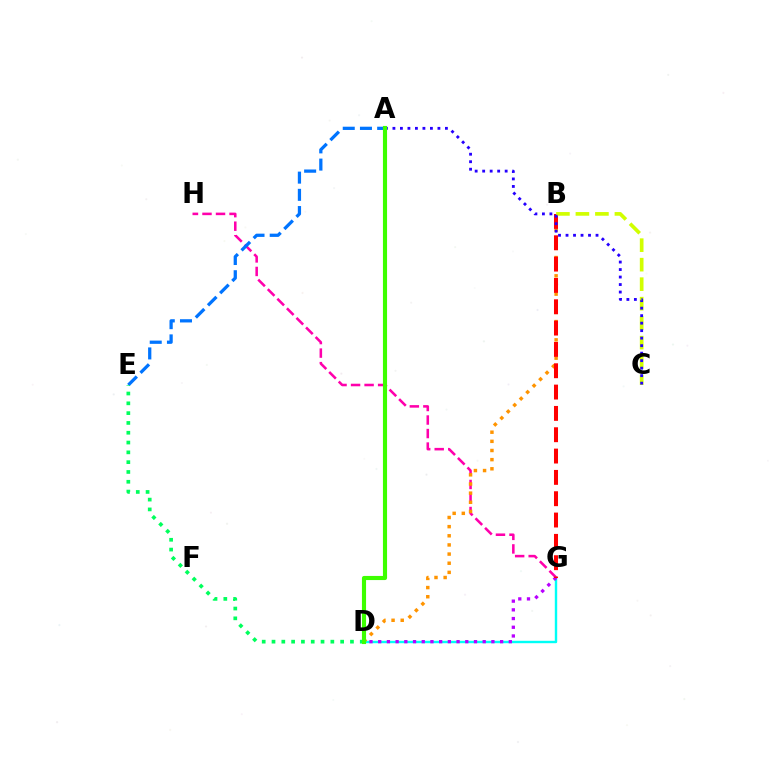{('G', 'H'): [{'color': '#ff00ac', 'line_style': 'dashed', 'thickness': 1.84}], ('D', 'G'): [{'color': '#00fff6', 'line_style': 'solid', 'thickness': 1.73}, {'color': '#b900ff', 'line_style': 'dotted', 'thickness': 2.37}], ('A', 'E'): [{'color': '#0074ff', 'line_style': 'dashed', 'thickness': 2.34}], ('B', 'D'): [{'color': '#ff9400', 'line_style': 'dotted', 'thickness': 2.49}], ('B', 'G'): [{'color': '#ff0000', 'line_style': 'dashed', 'thickness': 2.9}], ('B', 'C'): [{'color': '#d1ff00', 'line_style': 'dashed', 'thickness': 2.65}], ('D', 'E'): [{'color': '#00ff5c', 'line_style': 'dotted', 'thickness': 2.66}], ('A', 'C'): [{'color': '#2500ff', 'line_style': 'dotted', 'thickness': 2.04}], ('A', 'D'): [{'color': '#3dff00', 'line_style': 'solid', 'thickness': 2.97}]}